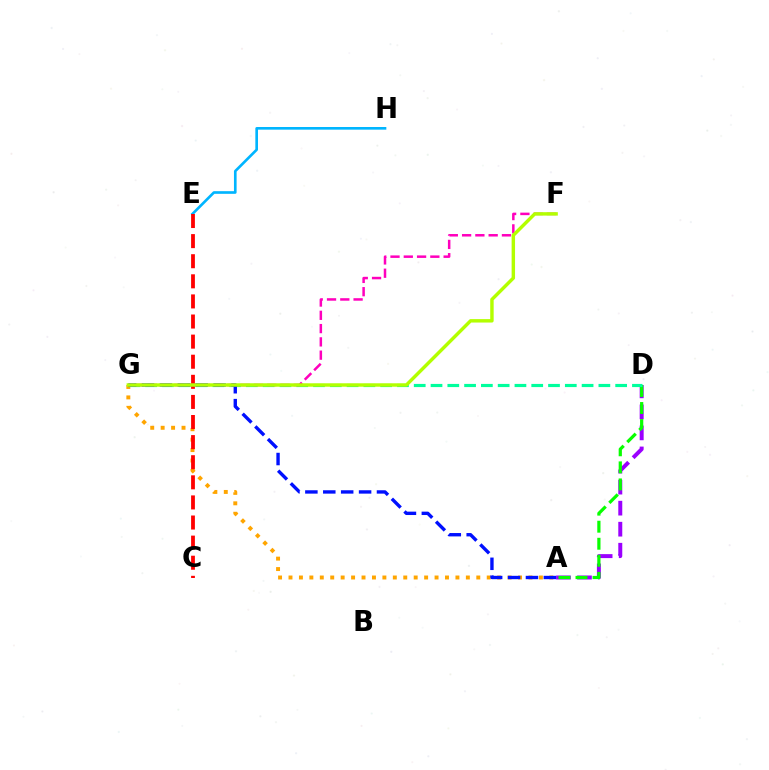{('A', 'G'): [{'color': '#ffa500', 'line_style': 'dotted', 'thickness': 2.83}, {'color': '#0010ff', 'line_style': 'dashed', 'thickness': 2.43}], ('A', 'D'): [{'color': '#9b00ff', 'line_style': 'dashed', 'thickness': 2.86}, {'color': '#08ff00', 'line_style': 'dashed', 'thickness': 2.32}], ('D', 'G'): [{'color': '#00ff9d', 'line_style': 'dashed', 'thickness': 2.28}], ('E', 'H'): [{'color': '#00b5ff', 'line_style': 'solid', 'thickness': 1.91}], ('C', 'E'): [{'color': '#ff0000', 'line_style': 'dashed', 'thickness': 2.73}], ('F', 'G'): [{'color': '#ff00bd', 'line_style': 'dashed', 'thickness': 1.8}, {'color': '#b3ff00', 'line_style': 'solid', 'thickness': 2.47}]}